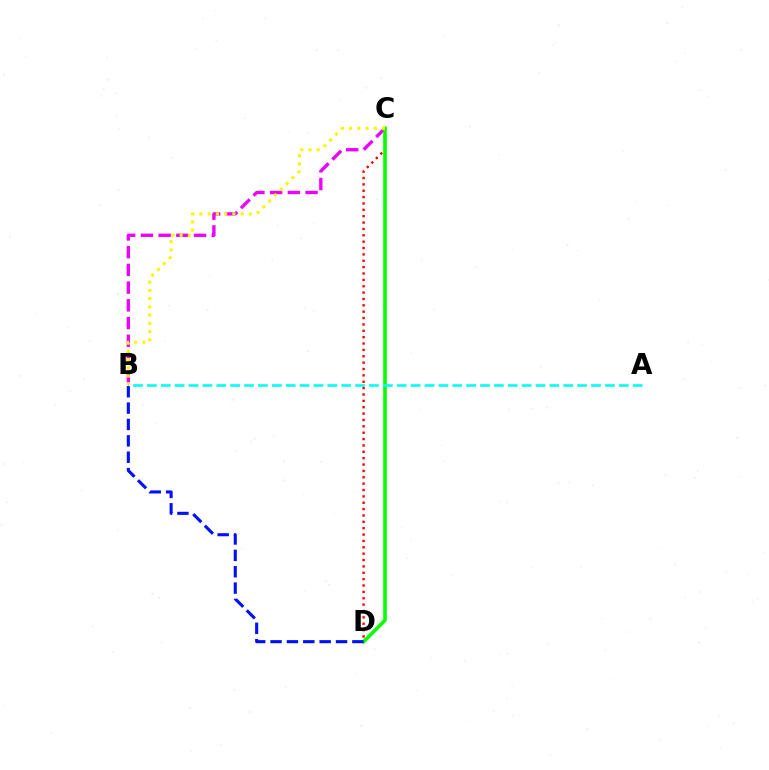{('C', 'D'): [{'color': '#ff0000', 'line_style': 'dotted', 'thickness': 1.73}, {'color': '#08ff00', 'line_style': 'solid', 'thickness': 2.6}], ('B', 'C'): [{'color': '#ee00ff', 'line_style': 'dashed', 'thickness': 2.41}, {'color': '#fcf500', 'line_style': 'dotted', 'thickness': 2.24}], ('A', 'B'): [{'color': '#00fff6', 'line_style': 'dashed', 'thickness': 1.89}], ('B', 'D'): [{'color': '#0010ff', 'line_style': 'dashed', 'thickness': 2.22}]}